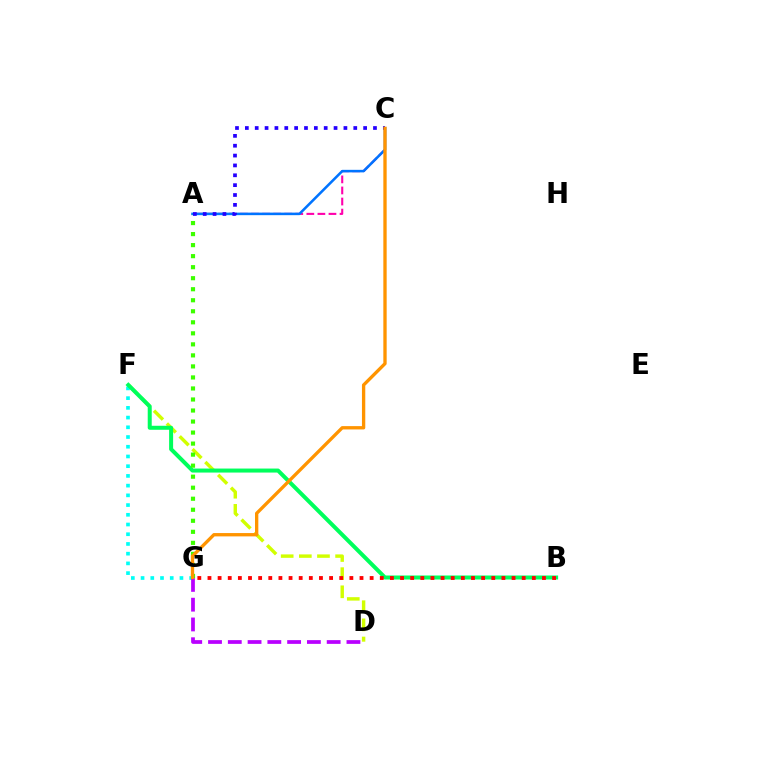{('A', 'C'): [{'color': '#ff00ac', 'line_style': 'dashed', 'thickness': 1.5}, {'color': '#0074ff', 'line_style': 'solid', 'thickness': 1.84}, {'color': '#2500ff', 'line_style': 'dotted', 'thickness': 2.68}], ('D', 'F'): [{'color': '#d1ff00', 'line_style': 'dashed', 'thickness': 2.47}], ('F', 'G'): [{'color': '#00fff6', 'line_style': 'dotted', 'thickness': 2.64}], ('D', 'G'): [{'color': '#b900ff', 'line_style': 'dashed', 'thickness': 2.69}], ('B', 'F'): [{'color': '#00ff5c', 'line_style': 'solid', 'thickness': 2.88}], ('B', 'G'): [{'color': '#ff0000', 'line_style': 'dotted', 'thickness': 2.75}], ('A', 'G'): [{'color': '#3dff00', 'line_style': 'dotted', 'thickness': 3.0}], ('C', 'G'): [{'color': '#ff9400', 'line_style': 'solid', 'thickness': 2.39}]}